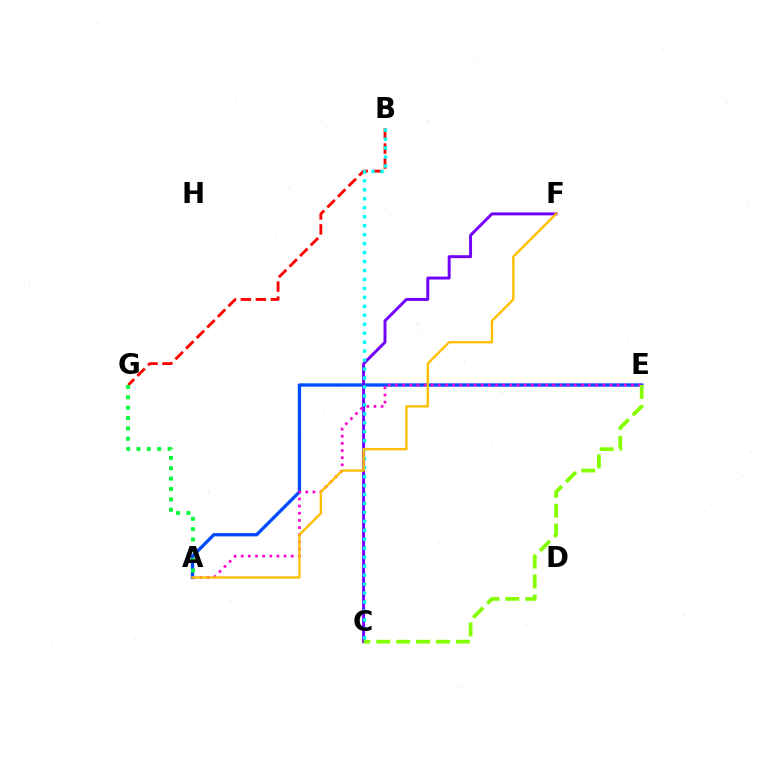{('B', 'G'): [{'color': '#ff0000', 'line_style': 'dashed', 'thickness': 2.04}], ('A', 'E'): [{'color': '#004bff', 'line_style': 'solid', 'thickness': 2.39}, {'color': '#ff00cf', 'line_style': 'dotted', 'thickness': 1.94}], ('C', 'F'): [{'color': '#7200ff', 'line_style': 'solid', 'thickness': 2.13}], ('B', 'C'): [{'color': '#00fff6', 'line_style': 'dotted', 'thickness': 2.43}], ('C', 'E'): [{'color': '#84ff00', 'line_style': 'dashed', 'thickness': 2.7}], ('A', 'F'): [{'color': '#ffbd00', 'line_style': 'solid', 'thickness': 1.7}], ('A', 'G'): [{'color': '#00ff39', 'line_style': 'dotted', 'thickness': 2.81}]}